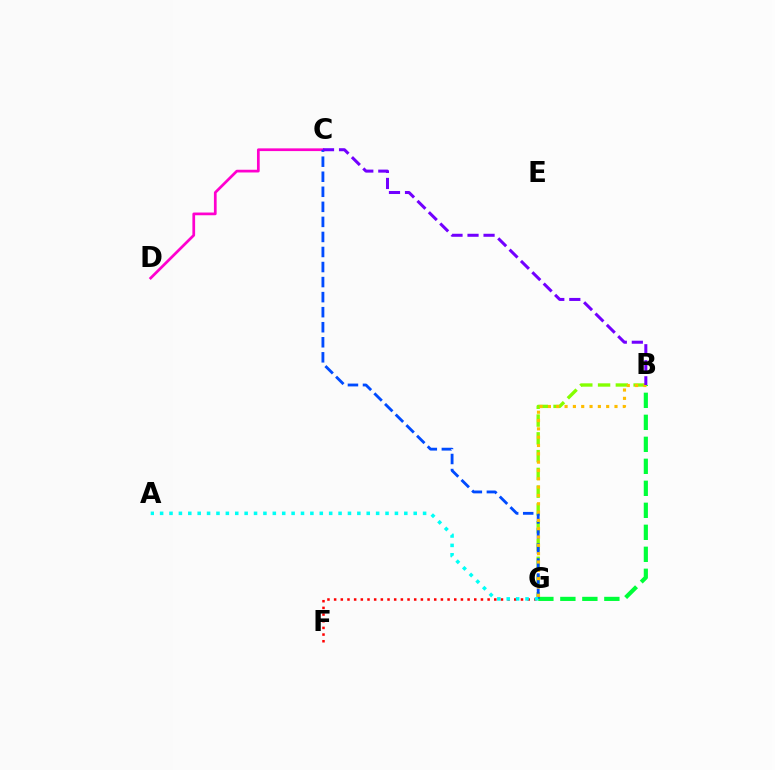{('B', 'G'): [{'color': '#84ff00', 'line_style': 'dashed', 'thickness': 2.41}, {'color': '#00ff39', 'line_style': 'dashed', 'thickness': 2.99}, {'color': '#ffbd00', 'line_style': 'dotted', 'thickness': 2.26}], ('C', 'D'): [{'color': '#ff00cf', 'line_style': 'solid', 'thickness': 1.96}], ('F', 'G'): [{'color': '#ff0000', 'line_style': 'dotted', 'thickness': 1.81}], ('C', 'G'): [{'color': '#004bff', 'line_style': 'dashed', 'thickness': 2.04}], ('B', 'C'): [{'color': '#7200ff', 'line_style': 'dashed', 'thickness': 2.18}], ('A', 'G'): [{'color': '#00fff6', 'line_style': 'dotted', 'thickness': 2.55}]}